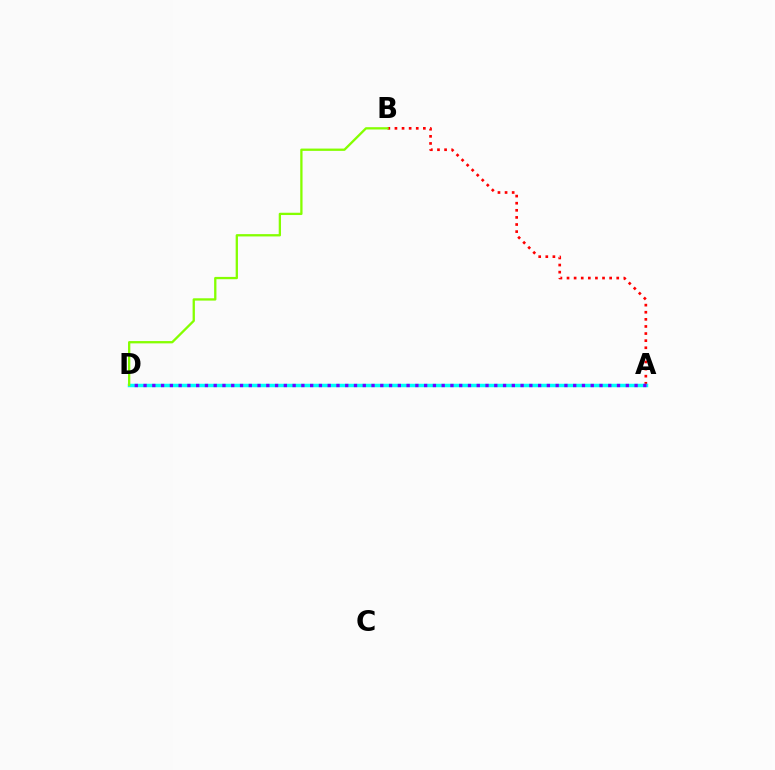{('A', 'B'): [{'color': '#ff0000', 'line_style': 'dotted', 'thickness': 1.93}], ('A', 'D'): [{'color': '#00fff6', 'line_style': 'solid', 'thickness': 2.51}, {'color': '#7200ff', 'line_style': 'dotted', 'thickness': 2.38}], ('B', 'D'): [{'color': '#84ff00', 'line_style': 'solid', 'thickness': 1.66}]}